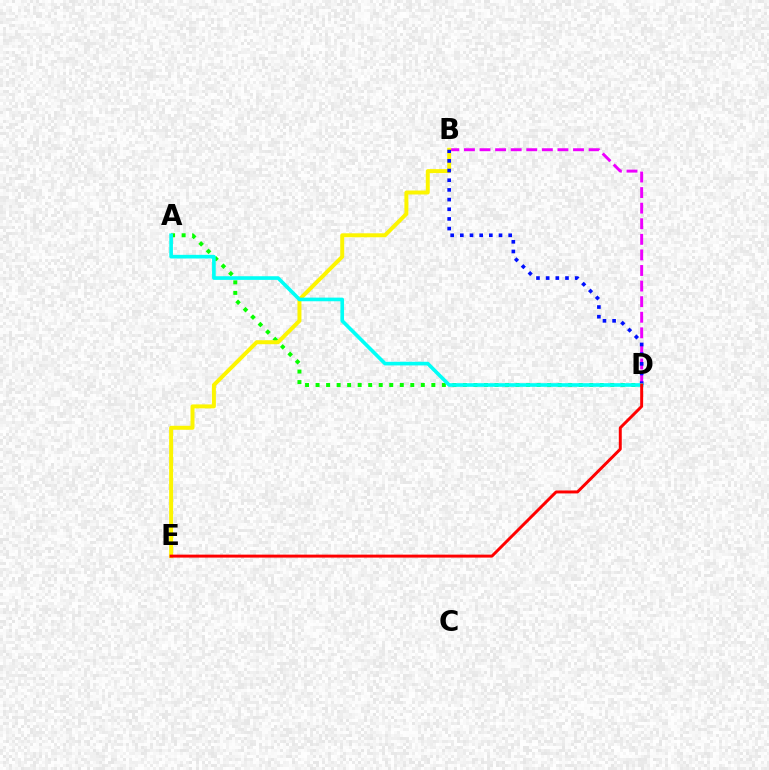{('B', 'D'): [{'color': '#ee00ff', 'line_style': 'dashed', 'thickness': 2.12}, {'color': '#0010ff', 'line_style': 'dotted', 'thickness': 2.63}], ('A', 'D'): [{'color': '#08ff00', 'line_style': 'dotted', 'thickness': 2.86}, {'color': '#00fff6', 'line_style': 'solid', 'thickness': 2.62}], ('B', 'E'): [{'color': '#fcf500', 'line_style': 'solid', 'thickness': 2.86}], ('D', 'E'): [{'color': '#ff0000', 'line_style': 'solid', 'thickness': 2.13}]}